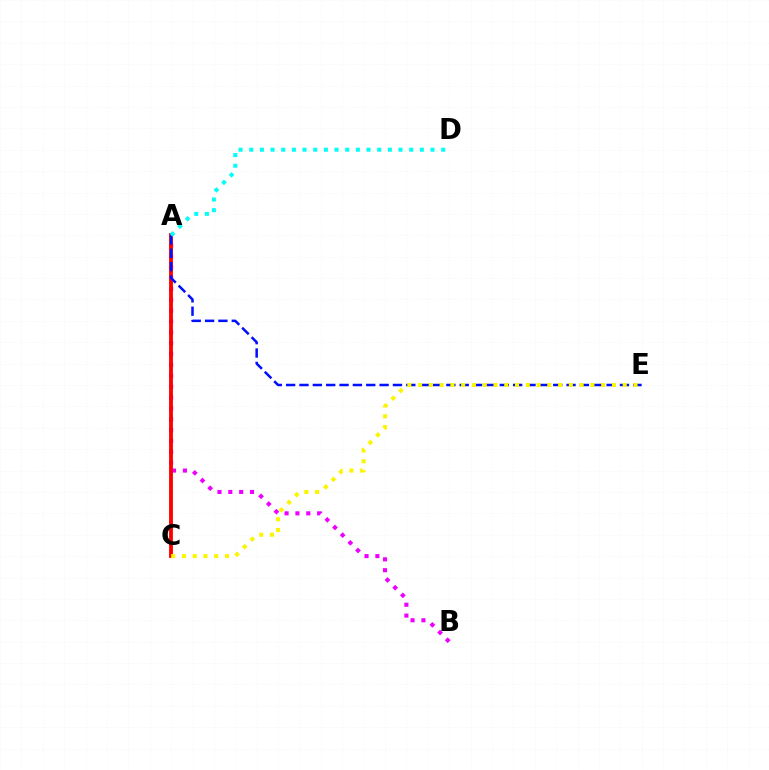{('A', 'B'): [{'color': '#ee00ff', 'line_style': 'dotted', 'thickness': 2.95}], ('A', 'C'): [{'color': '#08ff00', 'line_style': 'dashed', 'thickness': 1.58}, {'color': '#ff0000', 'line_style': 'solid', 'thickness': 2.76}], ('A', 'E'): [{'color': '#0010ff', 'line_style': 'dashed', 'thickness': 1.81}], ('C', 'E'): [{'color': '#fcf500', 'line_style': 'dotted', 'thickness': 2.93}], ('A', 'D'): [{'color': '#00fff6', 'line_style': 'dotted', 'thickness': 2.9}]}